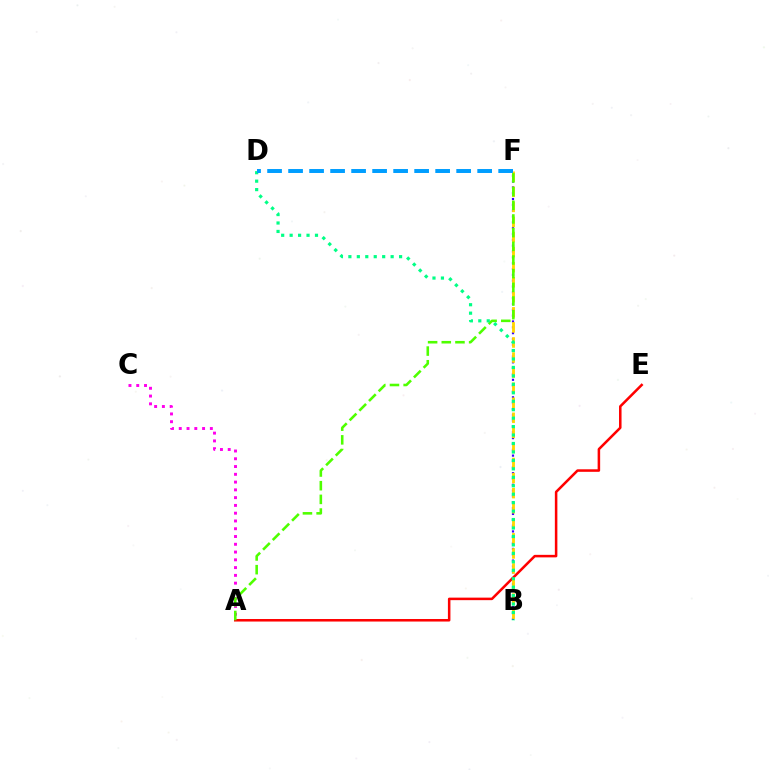{('B', 'F'): [{'color': '#3700ff', 'line_style': 'dotted', 'thickness': 1.58}, {'color': '#ffd500', 'line_style': 'dashed', 'thickness': 2.05}], ('A', 'C'): [{'color': '#ff00ed', 'line_style': 'dotted', 'thickness': 2.11}], ('A', 'E'): [{'color': '#ff0000', 'line_style': 'solid', 'thickness': 1.82}], ('A', 'F'): [{'color': '#4fff00', 'line_style': 'dashed', 'thickness': 1.86}], ('B', 'D'): [{'color': '#00ff86', 'line_style': 'dotted', 'thickness': 2.3}], ('D', 'F'): [{'color': '#009eff', 'line_style': 'dashed', 'thickness': 2.85}]}